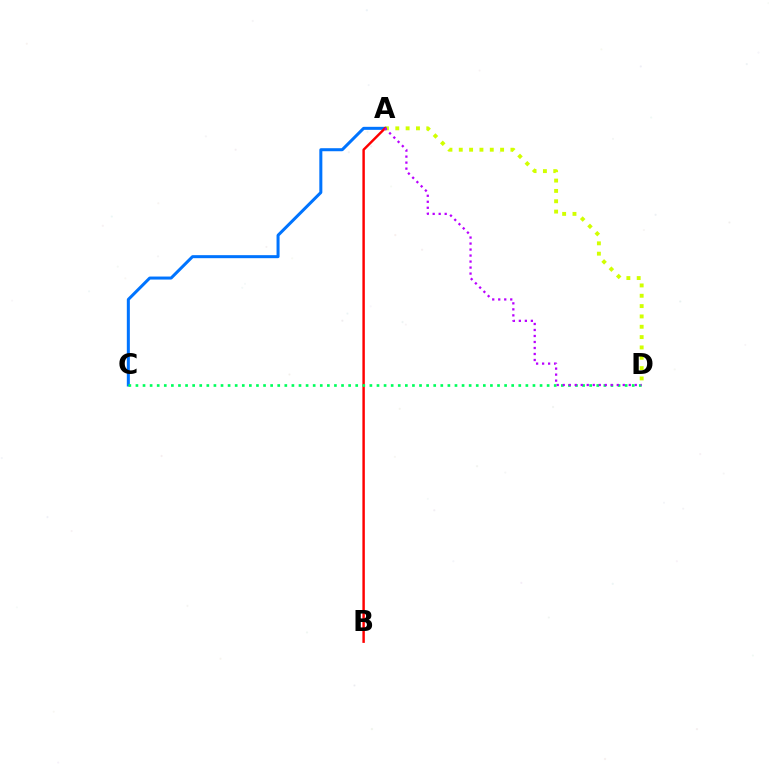{('A', 'D'): [{'color': '#d1ff00', 'line_style': 'dotted', 'thickness': 2.81}, {'color': '#b900ff', 'line_style': 'dotted', 'thickness': 1.63}], ('A', 'C'): [{'color': '#0074ff', 'line_style': 'solid', 'thickness': 2.17}], ('A', 'B'): [{'color': '#ff0000', 'line_style': 'solid', 'thickness': 1.76}], ('C', 'D'): [{'color': '#00ff5c', 'line_style': 'dotted', 'thickness': 1.93}]}